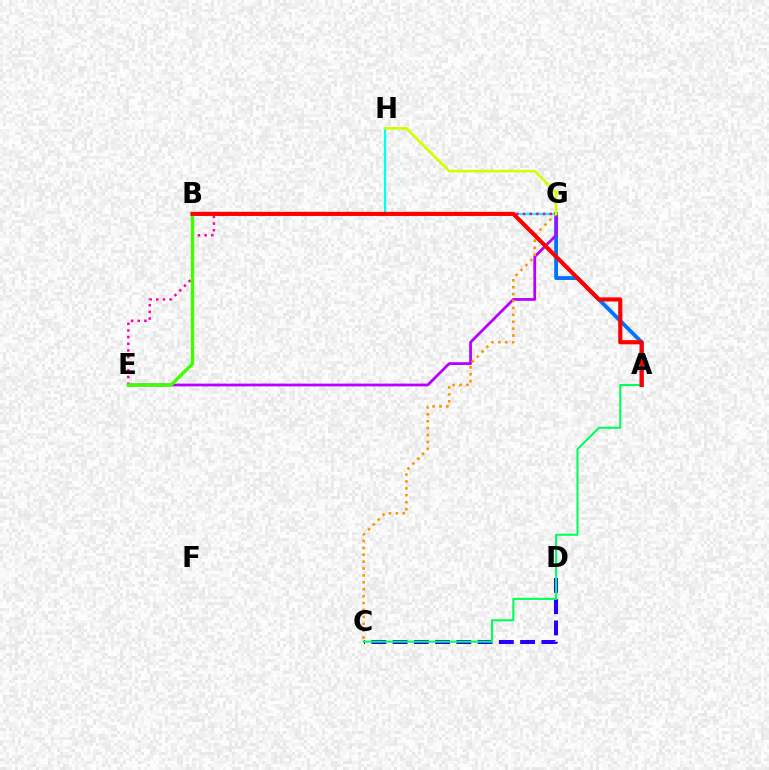{('G', 'H'): [{'color': '#00fff6', 'line_style': 'solid', 'thickness': 1.67}, {'color': '#d1ff00', 'line_style': 'solid', 'thickness': 1.92}], ('C', 'D'): [{'color': '#2500ff', 'line_style': 'dashed', 'thickness': 2.89}], ('A', 'G'): [{'color': '#0074ff', 'line_style': 'solid', 'thickness': 2.76}], ('E', 'G'): [{'color': '#b900ff', 'line_style': 'solid', 'thickness': 1.99}, {'color': '#ff00ac', 'line_style': 'dotted', 'thickness': 1.81}], ('B', 'E'): [{'color': '#3dff00', 'line_style': 'solid', 'thickness': 2.44}], ('C', 'G'): [{'color': '#ff9400', 'line_style': 'dotted', 'thickness': 1.88}], ('A', 'C'): [{'color': '#00ff5c', 'line_style': 'solid', 'thickness': 1.51}], ('A', 'B'): [{'color': '#ff0000', 'line_style': 'solid', 'thickness': 2.98}]}